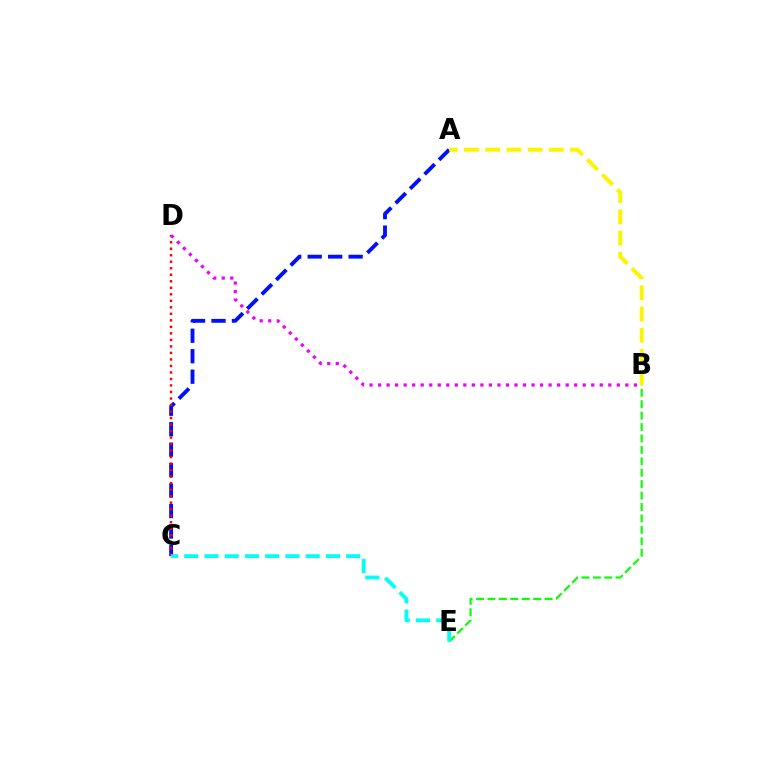{('B', 'E'): [{'color': '#08ff00', 'line_style': 'dashed', 'thickness': 1.55}], ('A', 'C'): [{'color': '#0010ff', 'line_style': 'dashed', 'thickness': 2.78}], ('C', 'D'): [{'color': '#ff0000', 'line_style': 'dotted', 'thickness': 1.77}], ('C', 'E'): [{'color': '#00fff6', 'line_style': 'dashed', 'thickness': 2.75}], ('A', 'B'): [{'color': '#fcf500', 'line_style': 'dashed', 'thickness': 2.88}], ('B', 'D'): [{'color': '#ee00ff', 'line_style': 'dotted', 'thickness': 2.32}]}